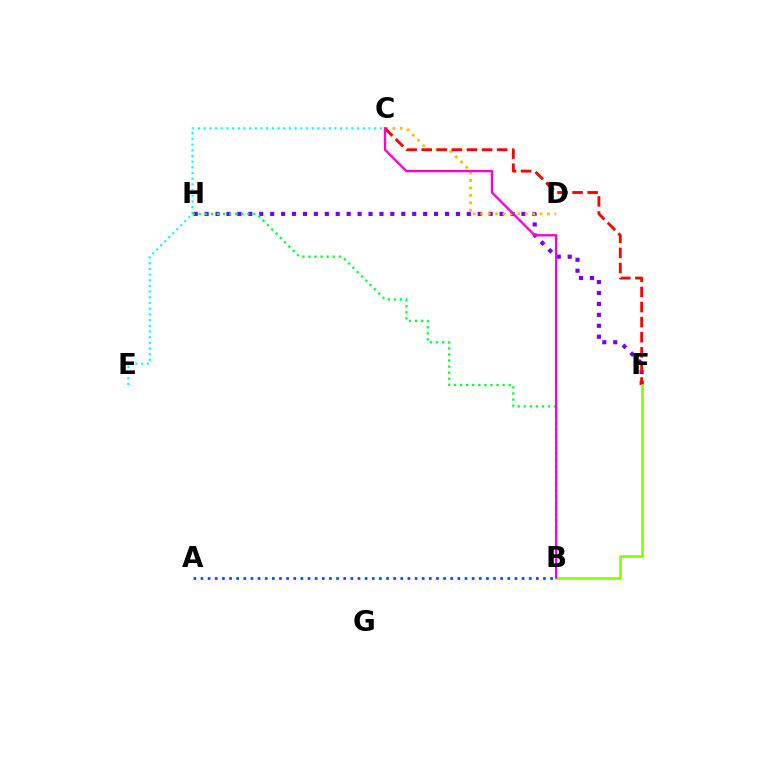{('C', 'E'): [{'color': '#00fff6', 'line_style': 'dotted', 'thickness': 1.54}], ('F', 'H'): [{'color': '#7200ff', 'line_style': 'dotted', 'thickness': 2.97}], ('A', 'B'): [{'color': '#004bff', 'line_style': 'dotted', 'thickness': 1.94}], ('C', 'D'): [{'color': '#ffbd00', 'line_style': 'dotted', 'thickness': 2.02}], ('B', 'H'): [{'color': '#00ff39', 'line_style': 'dotted', 'thickness': 1.65}], ('C', 'F'): [{'color': '#ff0000', 'line_style': 'dashed', 'thickness': 2.05}], ('B', 'F'): [{'color': '#84ff00', 'line_style': 'solid', 'thickness': 1.87}], ('B', 'C'): [{'color': '#ff00cf', 'line_style': 'solid', 'thickness': 1.67}]}